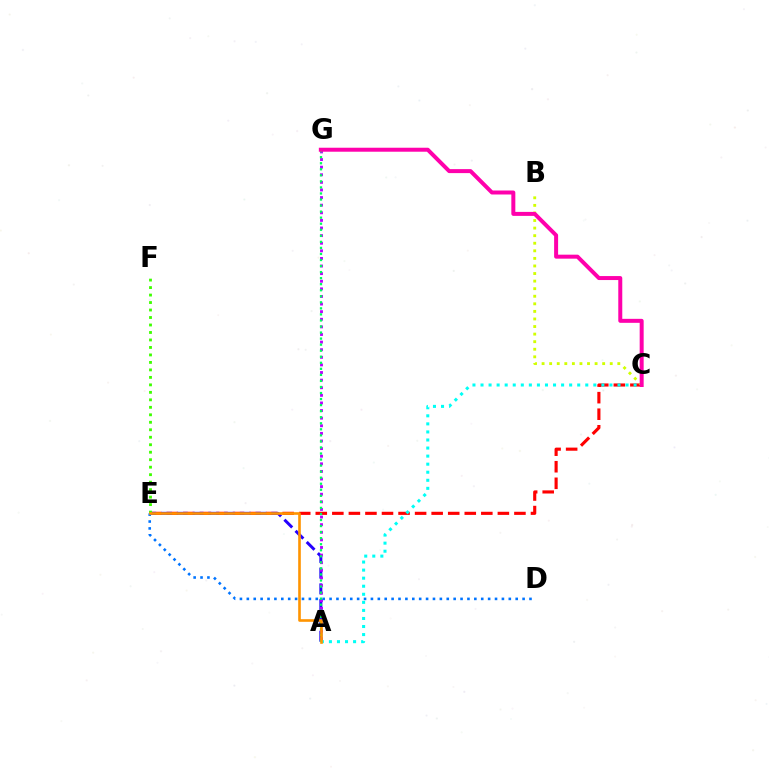{('C', 'E'): [{'color': '#ff0000', 'line_style': 'dashed', 'thickness': 2.25}], ('A', 'E'): [{'color': '#2500ff', 'line_style': 'dashed', 'thickness': 2.14}, {'color': '#ff9400', 'line_style': 'solid', 'thickness': 1.89}], ('A', 'G'): [{'color': '#b900ff', 'line_style': 'dotted', 'thickness': 2.07}, {'color': '#00ff5c', 'line_style': 'dotted', 'thickness': 1.64}], ('D', 'E'): [{'color': '#0074ff', 'line_style': 'dotted', 'thickness': 1.87}], ('B', 'C'): [{'color': '#d1ff00', 'line_style': 'dotted', 'thickness': 2.06}], ('A', 'C'): [{'color': '#00fff6', 'line_style': 'dotted', 'thickness': 2.19}], ('C', 'G'): [{'color': '#ff00ac', 'line_style': 'solid', 'thickness': 2.87}], ('E', 'F'): [{'color': '#3dff00', 'line_style': 'dotted', 'thickness': 2.03}]}